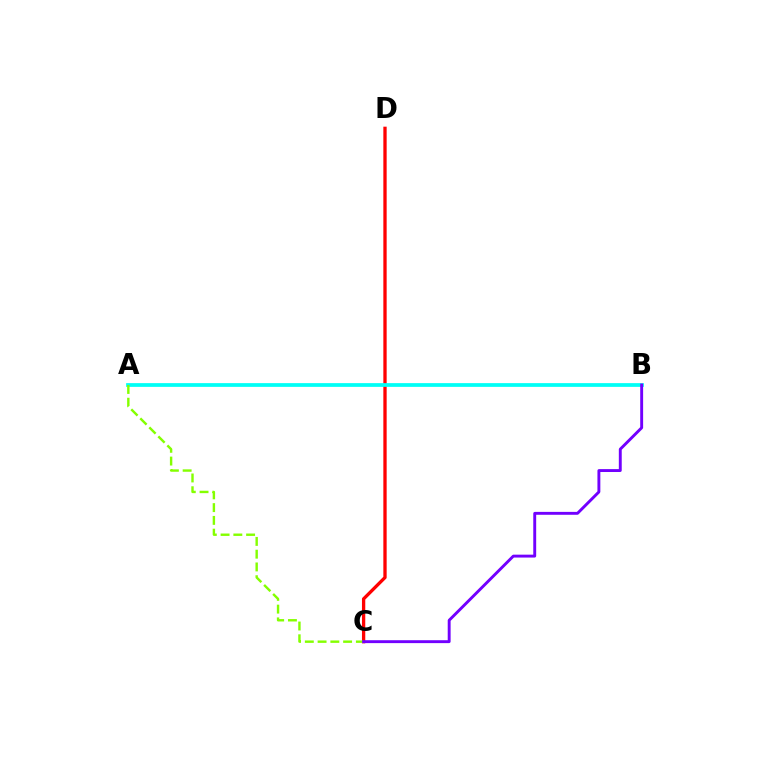{('C', 'D'): [{'color': '#ff0000', 'line_style': 'solid', 'thickness': 2.38}], ('A', 'B'): [{'color': '#00fff6', 'line_style': 'solid', 'thickness': 2.7}], ('A', 'C'): [{'color': '#84ff00', 'line_style': 'dashed', 'thickness': 1.73}], ('B', 'C'): [{'color': '#7200ff', 'line_style': 'solid', 'thickness': 2.09}]}